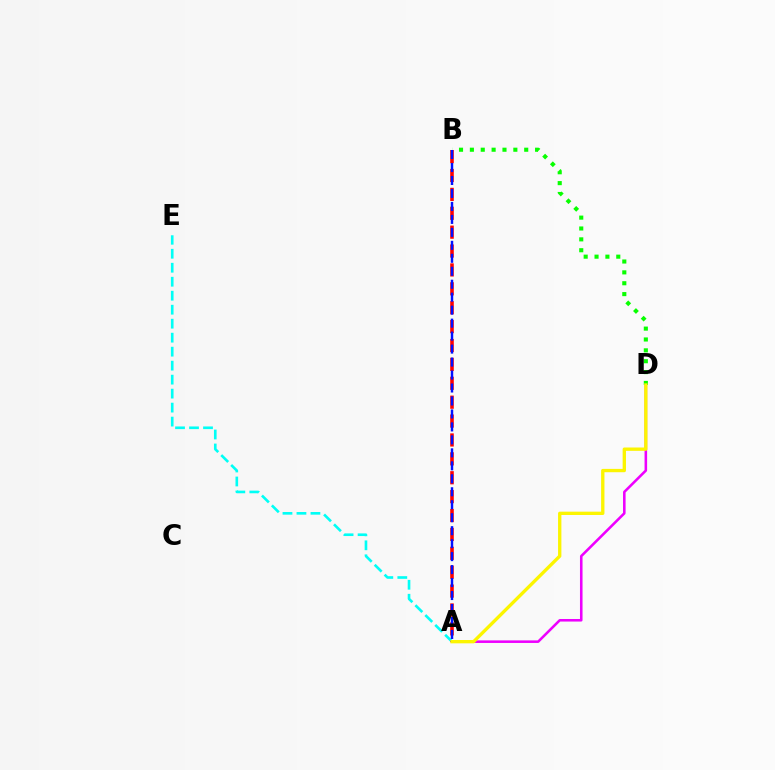{('A', 'E'): [{'color': '#00fff6', 'line_style': 'dashed', 'thickness': 1.9}], ('A', 'D'): [{'color': '#ee00ff', 'line_style': 'solid', 'thickness': 1.84}, {'color': '#fcf500', 'line_style': 'solid', 'thickness': 2.4}], ('B', 'D'): [{'color': '#08ff00', 'line_style': 'dotted', 'thickness': 2.95}], ('A', 'B'): [{'color': '#ff0000', 'line_style': 'dashed', 'thickness': 2.57}, {'color': '#0010ff', 'line_style': 'dashed', 'thickness': 1.76}]}